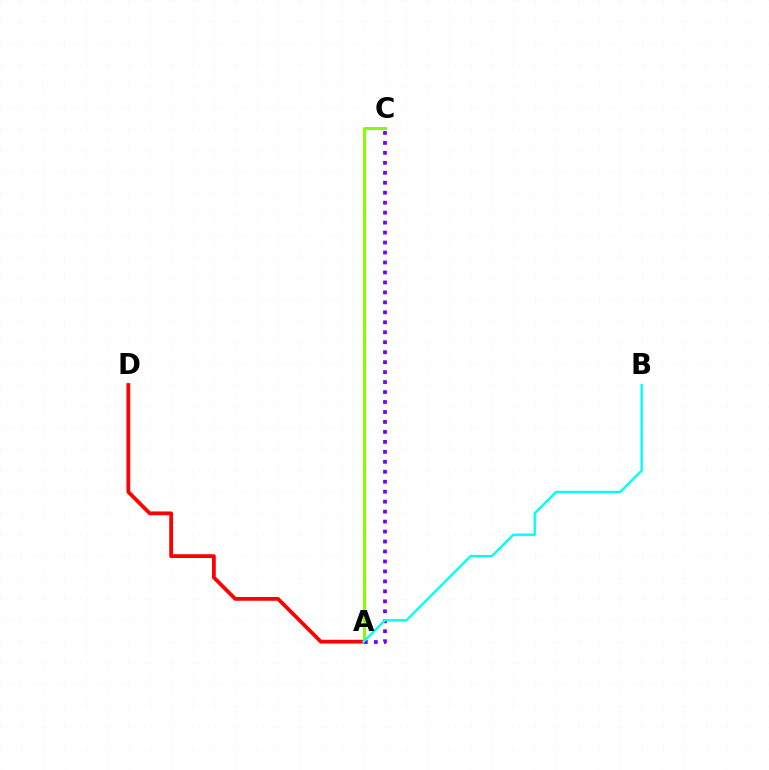{('A', 'D'): [{'color': '#ff0000', 'line_style': 'solid', 'thickness': 2.71}], ('A', 'C'): [{'color': '#84ff00', 'line_style': 'solid', 'thickness': 2.15}, {'color': '#7200ff', 'line_style': 'dotted', 'thickness': 2.71}], ('A', 'B'): [{'color': '#00fff6', 'line_style': 'solid', 'thickness': 1.71}]}